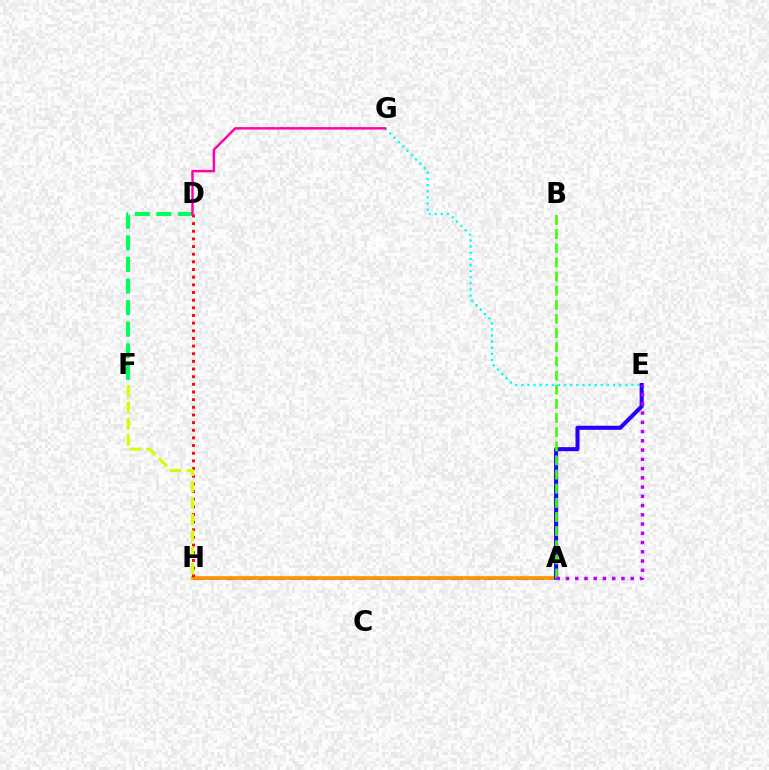{('A', 'H'): [{'color': '#0074ff', 'line_style': 'dashed', 'thickness': 2.19}, {'color': '#ff9400', 'line_style': 'solid', 'thickness': 2.66}], ('E', 'G'): [{'color': '#00fff6', 'line_style': 'dotted', 'thickness': 1.66}], ('D', 'F'): [{'color': '#00ff5c', 'line_style': 'dashed', 'thickness': 2.93}], ('D', 'H'): [{'color': '#ff0000', 'line_style': 'dotted', 'thickness': 2.08}], ('A', 'E'): [{'color': '#2500ff', 'line_style': 'solid', 'thickness': 2.93}, {'color': '#b900ff', 'line_style': 'dotted', 'thickness': 2.51}], ('A', 'B'): [{'color': '#3dff00', 'line_style': 'dashed', 'thickness': 1.92}], ('D', 'G'): [{'color': '#ff00ac', 'line_style': 'solid', 'thickness': 1.77}], ('F', 'H'): [{'color': '#d1ff00', 'line_style': 'dashed', 'thickness': 2.23}]}